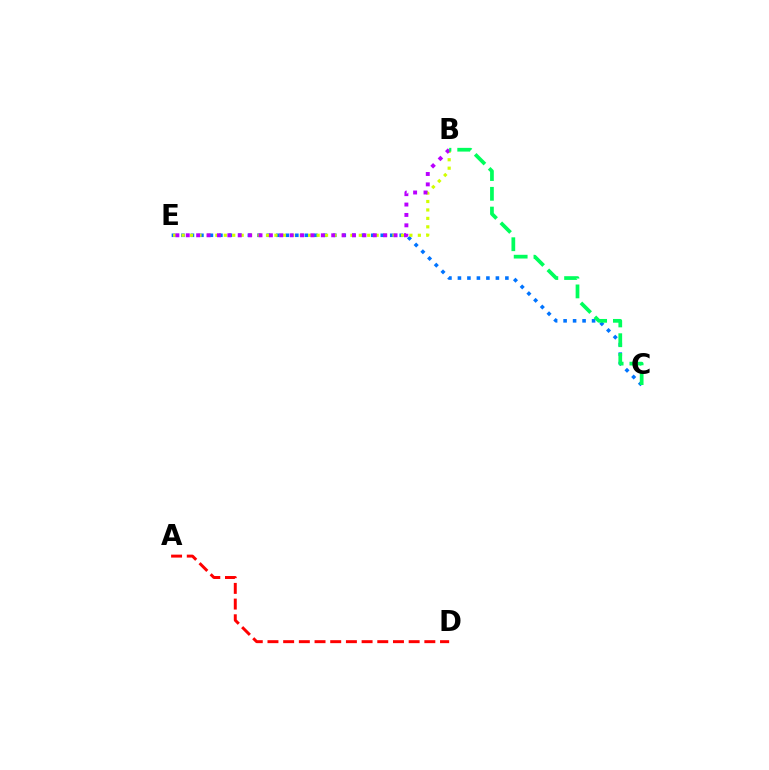{('A', 'D'): [{'color': '#ff0000', 'line_style': 'dashed', 'thickness': 2.13}], ('C', 'E'): [{'color': '#0074ff', 'line_style': 'dotted', 'thickness': 2.58}], ('B', 'E'): [{'color': '#d1ff00', 'line_style': 'dotted', 'thickness': 2.29}, {'color': '#b900ff', 'line_style': 'dotted', 'thickness': 2.82}], ('B', 'C'): [{'color': '#00ff5c', 'line_style': 'dashed', 'thickness': 2.68}]}